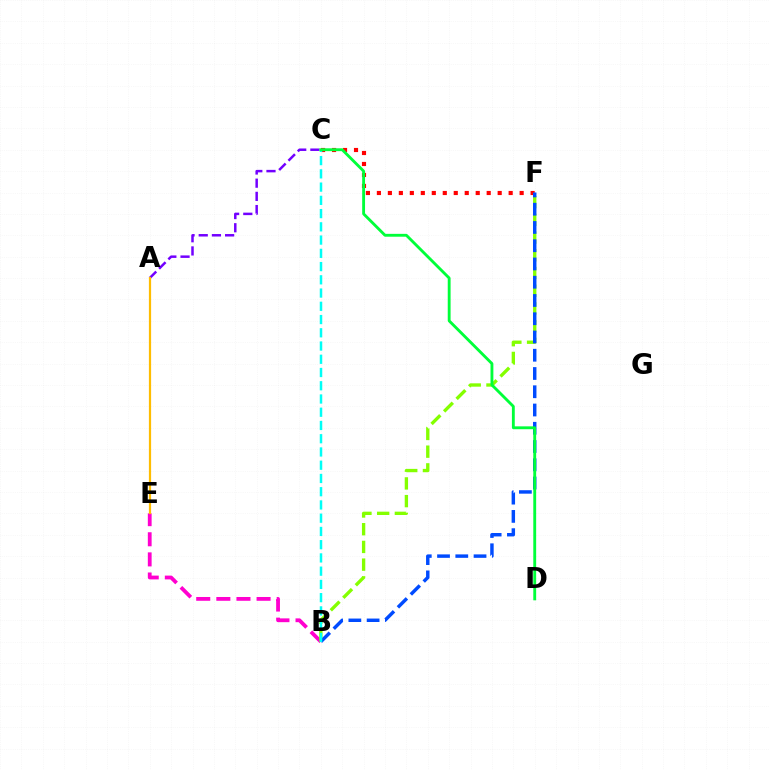{('C', 'F'): [{'color': '#ff0000', 'line_style': 'dotted', 'thickness': 2.98}], ('A', 'C'): [{'color': '#7200ff', 'line_style': 'dashed', 'thickness': 1.79}], ('B', 'E'): [{'color': '#ff00cf', 'line_style': 'dashed', 'thickness': 2.73}], ('A', 'E'): [{'color': '#ffbd00', 'line_style': 'solid', 'thickness': 1.6}], ('B', 'F'): [{'color': '#84ff00', 'line_style': 'dashed', 'thickness': 2.41}, {'color': '#004bff', 'line_style': 'dashed', 'thickness': 2.48}], ('B', 'C'): [{'color': '#00fff6', 'line_style': 'dashed', 'thickness': 1.8}], ('C', 'D'): [{'color': '#00ff39', 'line_style': 'solid', 'thickness': 2.06}]}